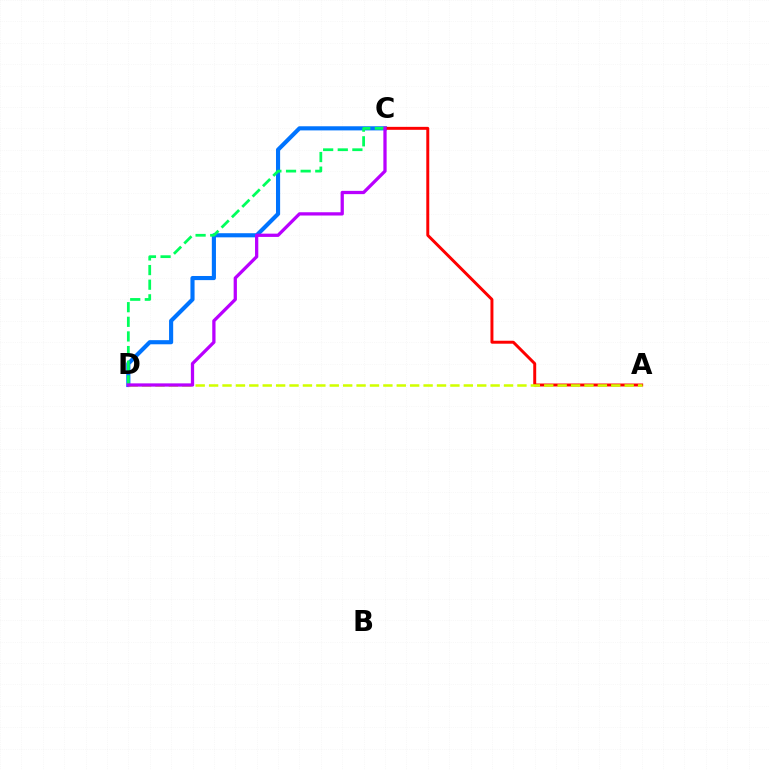{('C', 'D'): [{'color': '#0074ff', 'line_style': 'solid', 'thickness': 2.97}, {'color': '#00ff5c', 'line_style': 'dashed', 'thickness': 1.99}, {'color': '#b900ff', 'line_style': 'solid', 'thickness': 2.35}], ('A', 'C'): [{'color': '#ff0000', 'line_style': 'solid', 'thickness': 2.13}], ('A', 'D'): [{'color': '#d1ff00', 'line_style': 'dashed', 'thickness': 1.82}]}